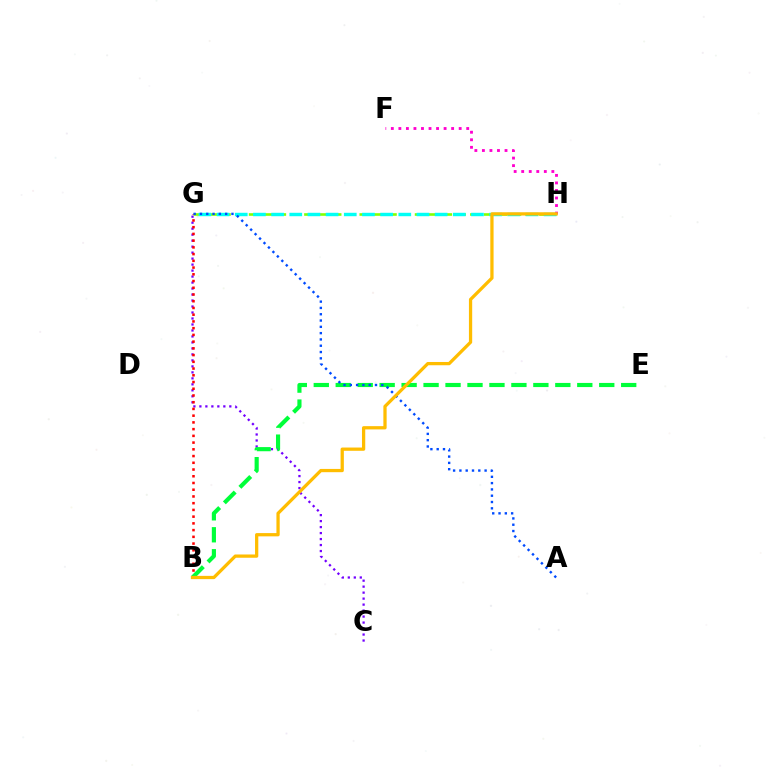{('F', 'H'): [{'color': '#ff00cf', 'line_style': 'dotted', 'thickness': 2.05}], ('G', 'H'): [{'color': '#84ff00', 'line_style': 'dashed', 'thickness': 1.88}, {'color': '#00fff6', 'line_style': 'dashed', 'thickness': 2.47}], ('C', 'G'): [{'color': '#7200ff', 'line_style': 'dotted', 'thickness': 1.63}], ('B', 'E'): [{'color': '#00ff39', 'line_style': 'dashed', 'thickness': 2.98}], ('B', 'G'): [{'color': '#ff0000', 'line_style': 'dotted', 'thickness': 1.83}], ('A', 'G'): [{'color': '#004bff', 'line_style': 'dotted', 'thickness': 1.71}], ('B', 'H'): [{'color': '#ffbd00', 'line_style': 'solid', 'thickness': 2.35}]}